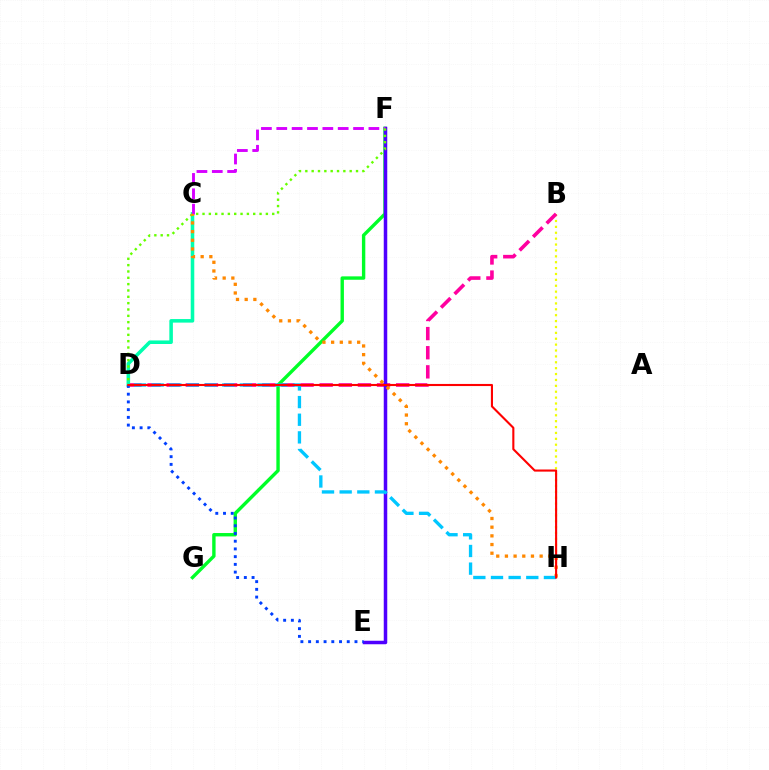{('B', 'H'): [{'color': '#eeff00', 'line_style': 'dotted', 'thickness': 1.6}], ('F', 'G'): [{'color': '#00ff27', 'line_style': 'solid', 'thickness': 2.44}], ('B', 'D'): [{'color': '#ff00a0', 'line_style': 'dashed', 'thickness': 2.6}], ('C', 'D'): [{'color': '#00ffaf', 'line_style': 'solid', 'thickness': 2.56}], ('E', 'F'): [{'color': '#4f00ff', 'line_style': 'solid', 'thickness': 2.52}], ('C', 'F'): [{'color': '#d600ff', 'line_style': 'dashed', 'thickness': 2.09}], ('D', 'E'): [{'color': '#003fff', 'line_style': 'dotted', 'thickness': 2.1}], ('D', 'F'): [{'color': '#66ff00', 'line_style': 'dotted', 'thickness': 1.72}], ('C', 'H'): [{'color': '#ff8800', 'line_style': 'dotted', 'thickness': 2.36}], ('D', 'H'): [{'color': '#00c7ff', 'line_style': 'dashed', 'thickness': 2.4}, {'color': '#ff0000', 'line_style': 'solid', 'thickness': 1.52}]}